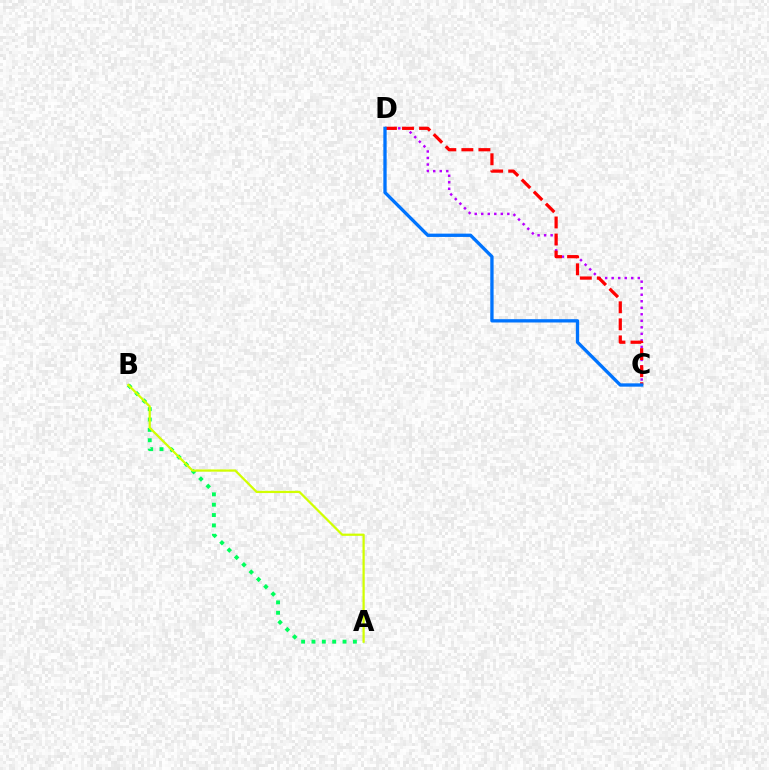{('A', 'B'): [{'color': '#00ff5c', 'line_style': 'dotted', 'thickness': 2.81}, {'color': '#d1ff00', 'line_style': 'solid', 'thickness': 1.61}], ('C', 'D'): [{'color': '#b900ff', 'line_style': 'dotted', 'thickness': 1.77}, {'color': '#ff0000', 'line_style': 'dashed', 'thickness': 2.32}, {'color': '#0074ff', 'line_style': 'solid', 'thickness': 2.38}]}